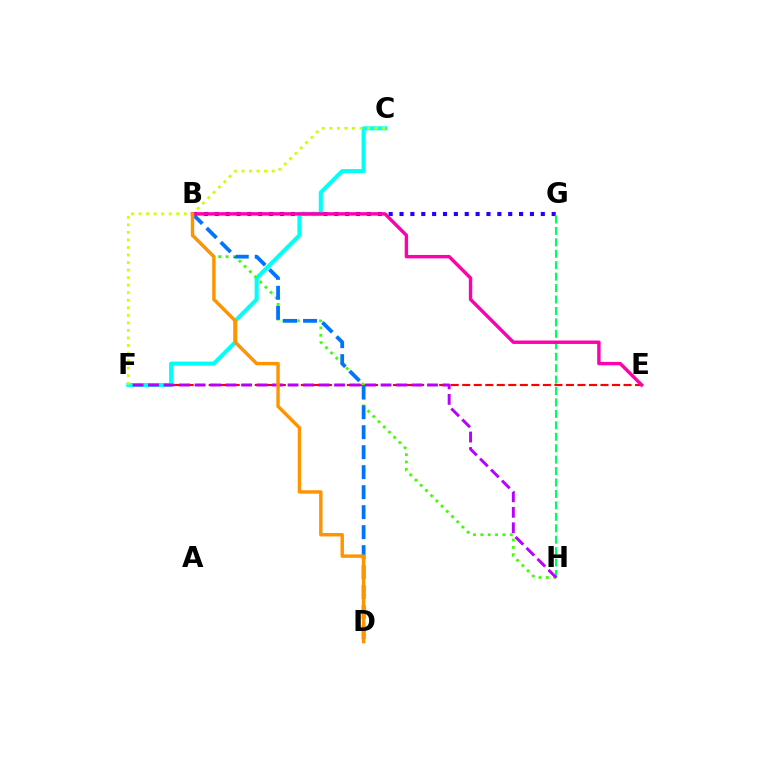{('B', 'G'): [{'color': '#2500ff', 'line_style': 'dotted', 'thickness': 2.95}], ('E', 'F'): [{'color': '#ff0000', 'line_style': 'dashed', 'thickness': 1.57}], ('C', 'F'): [{'color': '#00fff6', 'line_style': 'solid', 'thickness': 2.93}, {'color': '#d1ff00', 'line_style': 'dotted', 'thickness': 2.05}], ('B', 'H'): [{'color': '#3dff00', 'line_style': 'dotted', 'thickness': 2.0}], ('G', 'H'): [{'color': '#00ff5c', 'line_style': 'dashed', 'thickness': 1.55}], ('F', 'H'): [{'color': '#b900ff', 'line_style': 'dashed', 'thickness': 2.11}], ('B', 'D'): [{'color': '#0074ff', 'line_style': 'dashed', 'thickness': 2.72}, {'color': '#ff9400', 'line_style': 'solid', 'thickness': 2.47}], ('B', 'E'): [{'color': '#ff00ac', 'line_style': 'solid', 'thickness': 2.46}]}